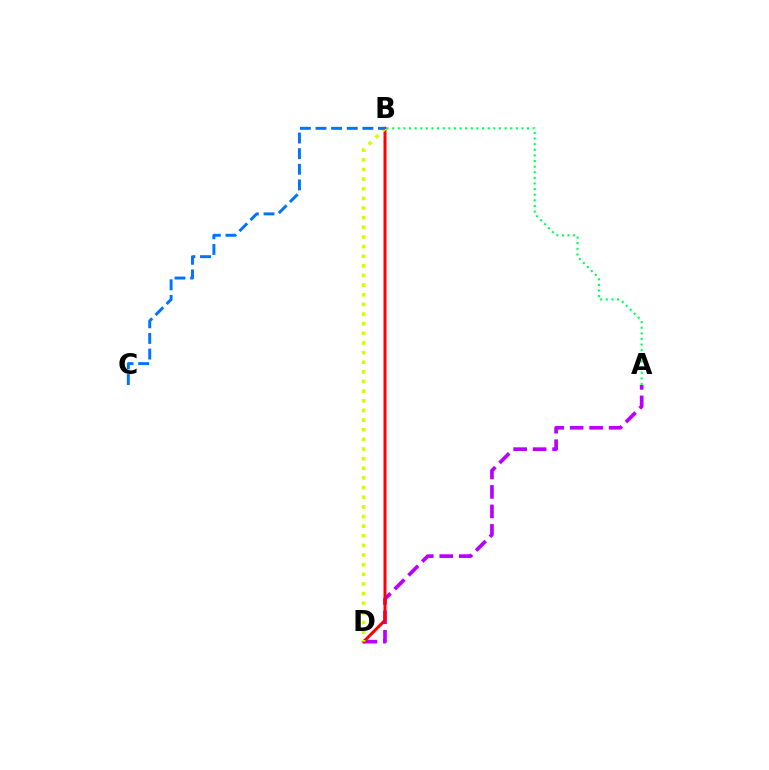{('A', 'D'): [{'color': '#b900ff', 'line_style': 'dashed', 'thickness': 2.65}], ('B', 'D'): [{'color': '#ff0000', 'line_style': 'solid', 'thickness': 2.15}, {'color': '#d1ff00', 'line_style': 'dotted', 'thickness': 2.62}], ('B', 'C'): [{'color': '#0074ff', 'line_style': 'dashed', 'thickness': 2.12}], ('A', 'B'): [{'color': '#00ff5c', 'line_style': 'dotted', 'thickness': 1.53}]}